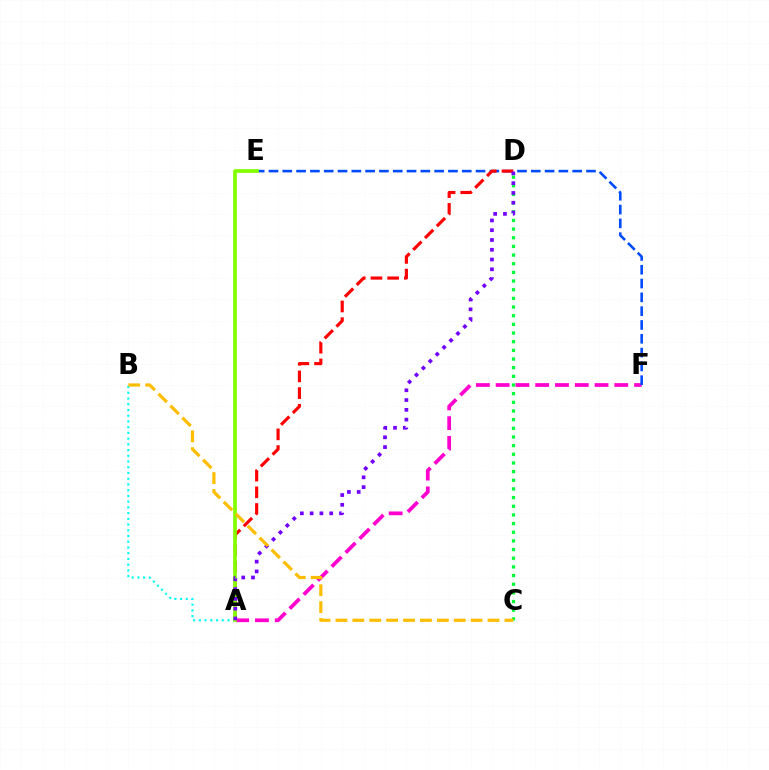{('A', 'F'): [{'color': '#ff00cf', 'line_style': 'dashed', 'thickness': 2.69}], ('E', 'F'): [{'color': '#004bff', 'line_style': 'dashed', 'thickness': 1.88}], ('C', 'D'): [{'color': '#00ff39', 'line_style': 'dotted', 'thickness': 2.35}], ('A', 'D'): [{'color': '#ff0000', 'line_style': 'dashed', 'thickness': 2.27}, {'color': '#7200ff', 'line_style': 'dotted', 'thickness': 2.66}], ('A', 'B'): [{'color': '#00fff6', 'line_style': 'dotted', 'thickness': 1.56}], ('A', 'E'): [{'color': '#84ff00', 'line_style': 'solid', 'thickness': 2.67}], ('B', 'C'): [{'color': '#ffbd00', 'line_style': 'dashed', 'thickness': 2.3}]}